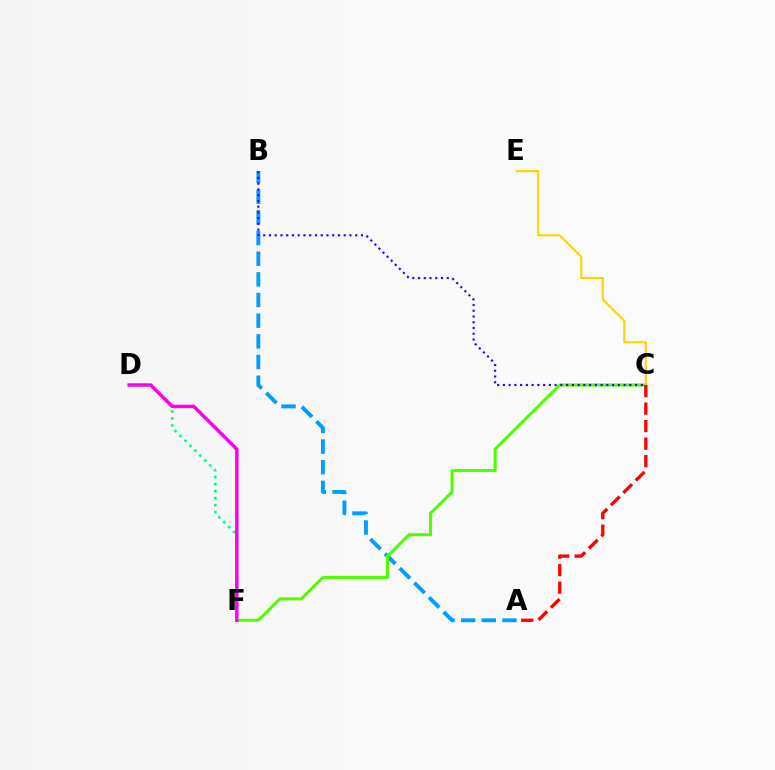{('A', 'B'): [{'color': '#009eff', 'line_style': 'dashed', 'thickness': 2.81}], ('C', 'F'): [{'color': '#4fff00', 'line_style': 'solid', 'thickness': 2.19}], ('D', 'F'): [{'color': '#00ff86', 'line_style': 'dotted', 'thickness': 1.89}, {'color': '#ff00ed', 'line_style': 'solid', 'thickness': 2.48}], ('C', 'E'): [{'color': '#ffd500', 'line_style': 'solid', 'thickness': 1.53}], ('A', 'C'): [{'color': '#ff0000', 'line_style': 'dashed', 'thickness': 2.38}], ('B', 'C'): [{'color': '#3700ff', 'line_style': 'dotted', 'thickness': 1.56}]}